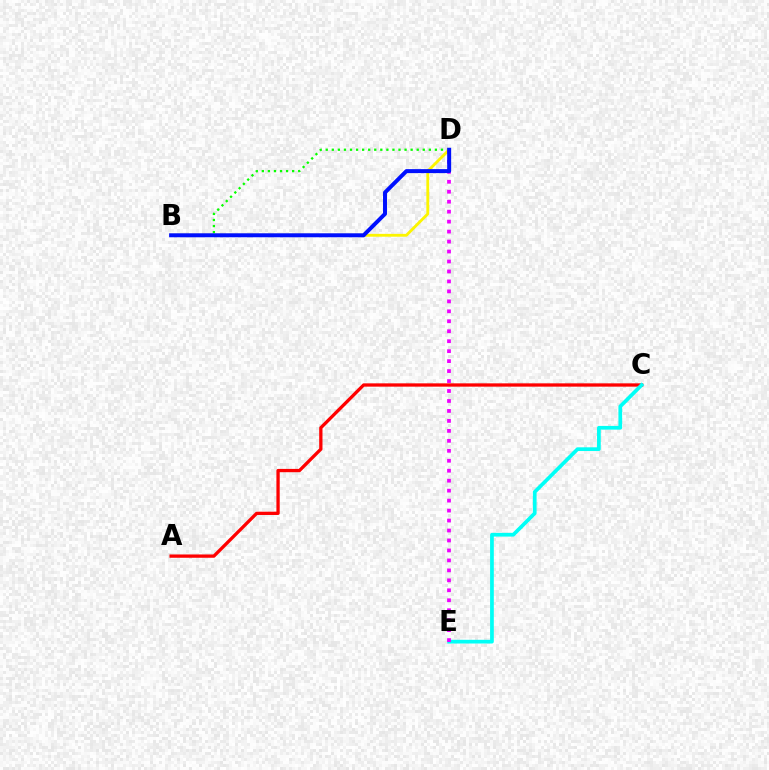{('A', 'C'): [{'color': '#ff0000', 'line_style': 'solid', 'thickness': 2.37}], ('B', 'D'): [{'color': '#08ff00', 'line_style': 'dotted', 'thickness': 1.65}, {'color': '#fcf500', 'line_style': 'solid', 'thickness': 2.04}, {'color': '#0010ff', 'line_style': 'solid', 'thickness': 2.86}], ('C', 'E'): [{'color': '#00fff6', 'line_style': 'solid', 'thickness': 2.68}], ('D', 'E'): [{'color': '#ee00ff', 'line_style': 'dotted', 'thickness': 2.71}]}